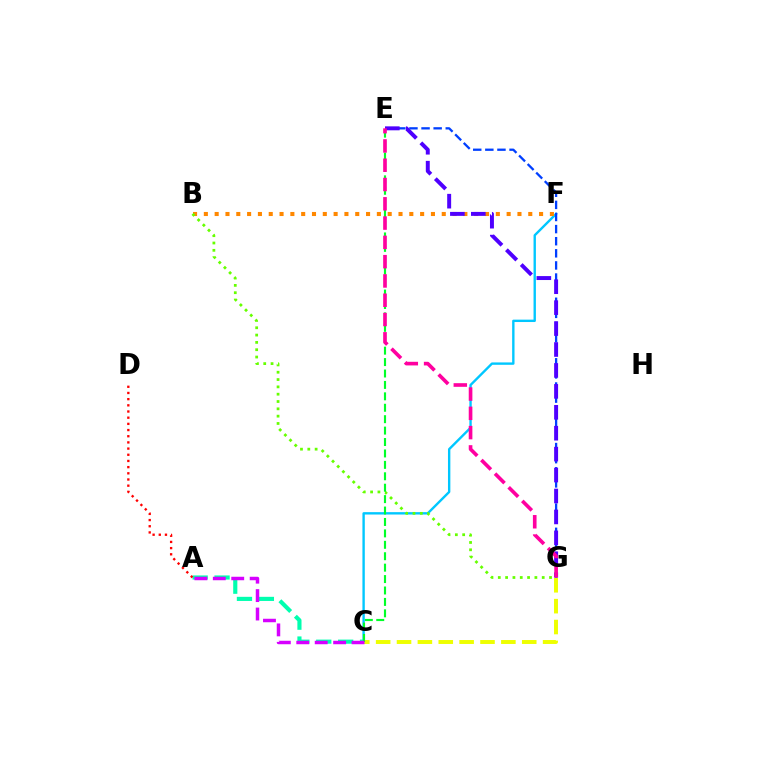{('C', 'F'): [{'color': '#00c7ff', 'line_style': 'solid', 'thickness': 1.71}], ('E', 'G'): [{'color': '#003fff', 'line_style': 'dashed', 'thickness': 1.64}, {'color': '#4f00ff', 'line_style': 'dashed', 'thickness': 2.84}, {'color': '#ff00a0', 'line_style': 'dashed', 'thickness': 2.62}], ('B', 'F'): [{'color': '#ff8800', 'line_style': 'dotted', 'thickness': 2.94}], ('C', 'G'): [{'color': '#eeff00', 'line_style': 'dashed', 'thickness': 2.84}], ('A', 'C'): [{'color': '#00ffaf', 'line_style': 'dashed', 'thickness': 2.98}, {'color': '#d600ff', 'line_style': 'dashed', 'thickness': 2.5}], ('B', 'G'): [{'color': '#66ff00', 'line_style': 'dotted', 'thickness': 1.99}], ('C', 'E'): [{'color': '#00ff27', 'line_style': 'dashed', 'thickness': 1.55}], ('A', 'D'): [{'color': '#ff0000', 'line_style': 'dotted', 'thickness': 1.68}]}